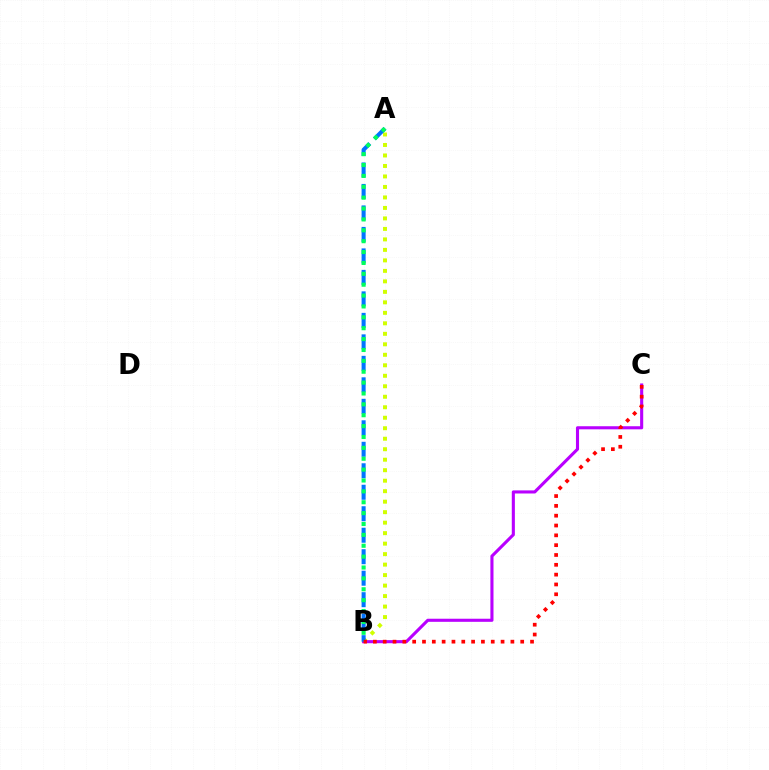{('A', 'B'): [{'color': '#d1ff00', 'line_style': 'dotted', 'thickness': 2.85}, {'color': '#0074ff', 'line_style': 'dashed', 'thickness': 2.92}, {'color': '#00ff5c', 'line_style': 'dotted', 'thickness': 2.96}], ('B', 'C'): [{'color': '#b900ff', 'line_style': 'solid', 'thickness': 2.23}, {'color': '#ff0000', 'line_style': 'dotted', 'thickness': 2.67}]}